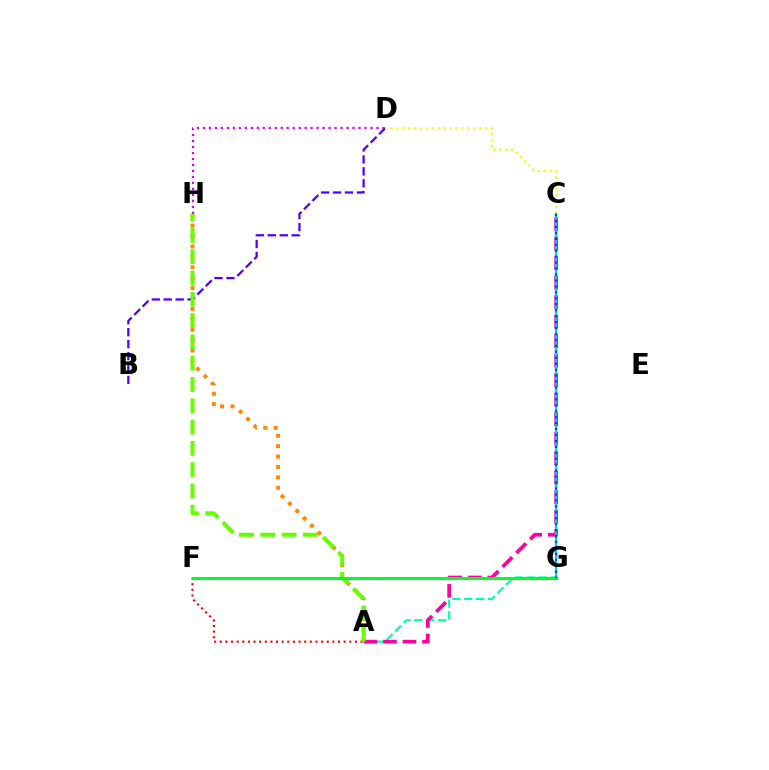{('D', 'H'): [{'color': '#d600ff', 'line_style': 'dotted', 'thickness': 1.63}], ('A', 'F'): [{'color': '#ff0000', 'line_style': 'dotted', 'thickness': 1.53}], ('A', 'H'): [{'color': '#ff8800', 'line_style': 'dotted', 'thickness': 2.83}, {'color': '#66ff00', 'line_style': 'dashed', 'thickness': 2.89}], ('B', 'D'): [{'color': '#4f00ff', 'line_style': 'dashed', 'thickness': 1.62}], ('A', 'C'): [{'color': '#00ffaf', 'line_style': 'dashed', 'thickness': 1.62}, {'color': '#ff00a0', 'line_style': 'dashed', 'thickness': 2.65}], ('C', 'D'): [{'color': '#eeff00', 'line_style': 'dotted', 'thickness': 1.61}], ('C', 'G'): [{'color': '#00c7ff', 'line_style': 'solid', 'thickness': 1.58}, {'color': '#003fff', 'line_style': 'dotted', 'thickness': 1.61}], ('F', 'G'): [{'color': '#00ff27', 'line_style': 'solid', 'thickness': 2.17}]}